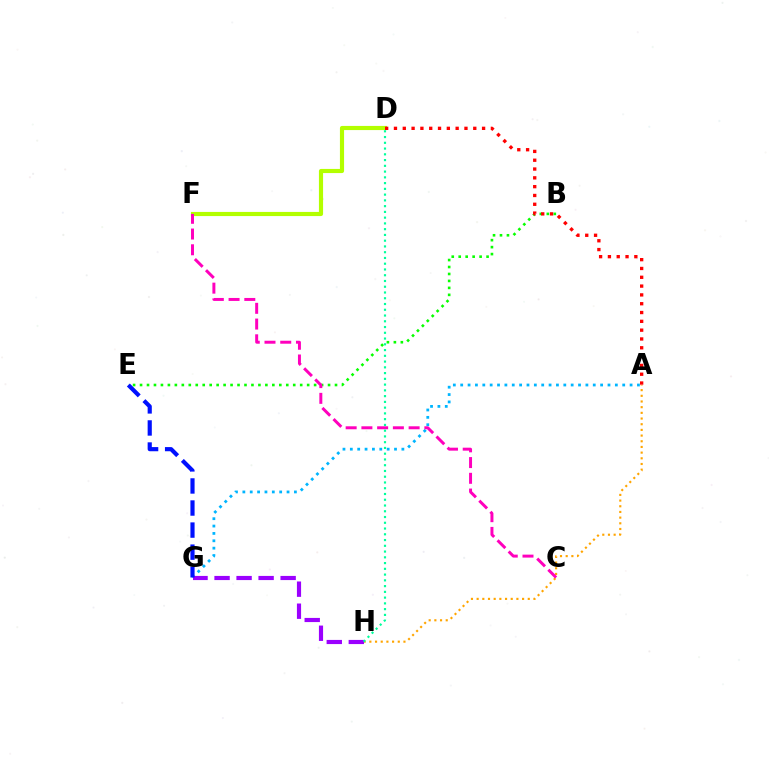{('D', 'F'): [{'color': '#b3ff00', 'line_style': 'solid', 'thickness': 2.99}], ('B', 'E'): [{'color': '#08ff00', 'line_style': 'dotted', 'thickness': 1.89}], ('A', 'G'): [{'color': '#00b5ff', 'line_style': 'dotted', 'thickness': 2.0}], ('A', 'H'): [{'color': '#ffa500', 'line_style': 'dotted', 'thickness': 1.54}], ('G', 'H'): [{'color': '#9b00ff', 'line_style': 'dashed', 'thickness': 2.99}], ('C', 'F'): [{'color': '#ff00bd', 'line_style': 'dashed', 'thickness': 2.14}], ('E', 'G'): [{'color': '#0010ff', 'line_style': 'dashed', 'thickness': 3.0}], ('A', 'D'): [{'color': '#ff0000', 'line_style': 'dotted', 'thickness': 2.39}], ('D', 'H'): [{'color': '#00ff9d', 'line_style': 'dotted', 'thickness': 1.56}]}